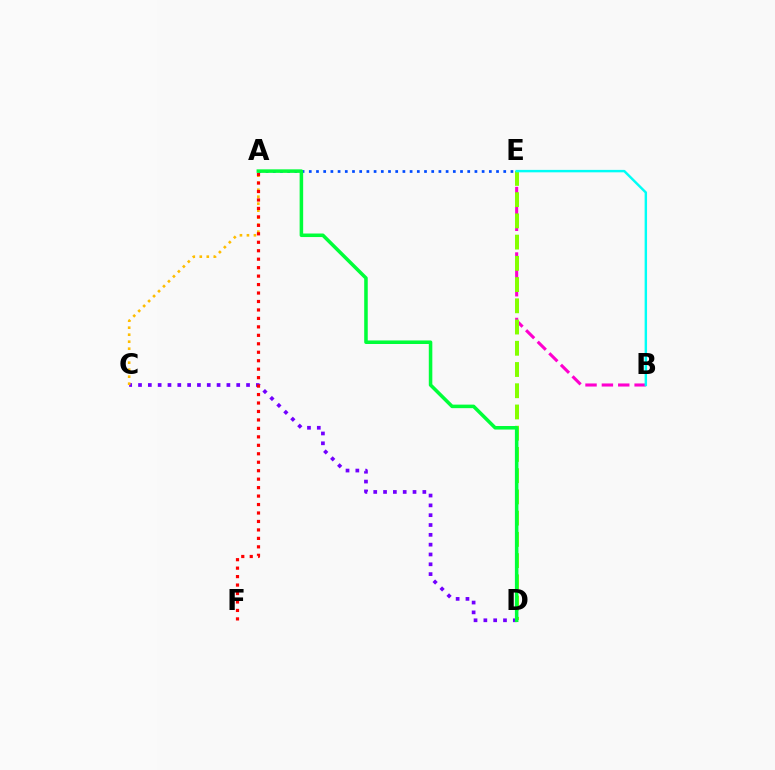{('B', 'E'): [{'color': '#ff00cf', 'line_style': 'dashed', 'thickness': 2.22}, {'color': '#00fff6', 'line_style': 'solid', 'thickness': 1.75}], ('C', 'D'): [{'color': '#7200ff', 'line_style': 'dotted', 'thickness': 2.67}], ('D', 'E'): [{'color': '#84ff00', 'line_style': 'dashed', 'thickness': 2.88}], ('A', 'E'): [{'color': '#004bff', 'line_style': 'dotted', 'thickness': 1.96}], ('A', 'C'): [{'color': '#ffbd00', 'line_style': 'dotted', 'thickness': 1.9}], ('A', 'D'): [{'color': '#00ff39', 'line_style': 'solid', 'thickness': 2.55}], ('A', 'F'): [{'color': '#ff0000', 'line_style': 'dotted', 'thickness': 2.3}]}